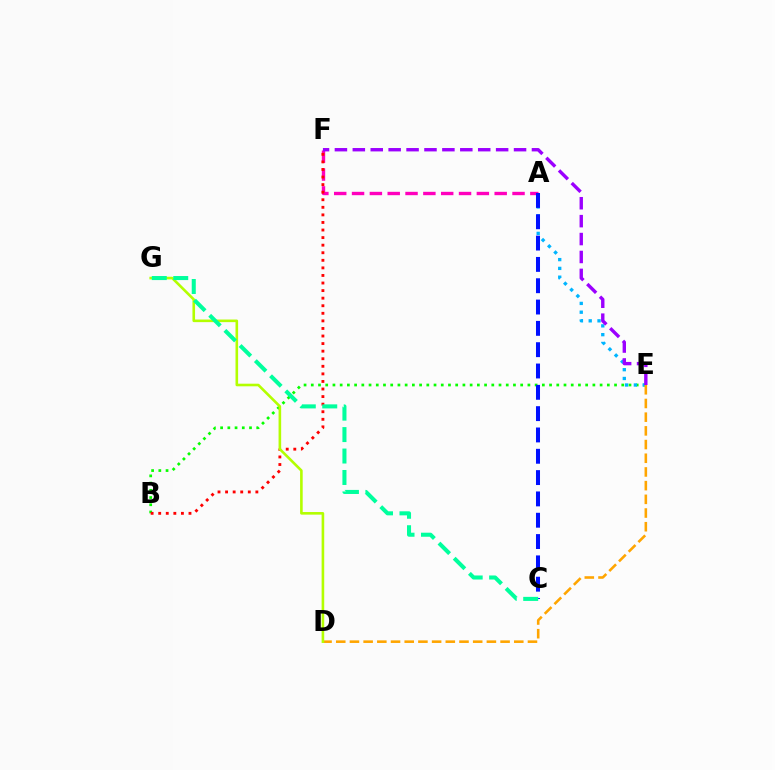{('A', 'F'): [{'color': '#ff00bd', 'line_style': 'dashed', 'thickness': 2.42}], ('B', 'E'): [{'color': '#08ff00', 'line_style': 'dotted', 'thickness': 1.96}], ('A', 'E'): [{'color': '#00b5ff', 'line_style': 'dotted', 'thickness': 2.39}], ('D', 'E'): [{'color': '#ffa500', 'line_style': 'dashed', 'thickness': 1.86}], ('B', 'F'): [{'color': '#ff0000', 'line_style': 'dotted', 'thickness': 2.06}], ('E', 'F'): [{'color': '#9b00ff', 'line_style': 'dashed', 'thickness': 2.43}], ('D', 'G'): [{'color': '#b3ff00', 'line_style': 'solid', 'thickness': 1.88}], ('A', 'C'): [{'color': '#0010ff', 'line_style': 'dashed', 'thickness': 2.9}], ('C', 'G'): [{'color': '#00ff9d', 'line_style': 'dashed', 'thickness': 2.91}]}